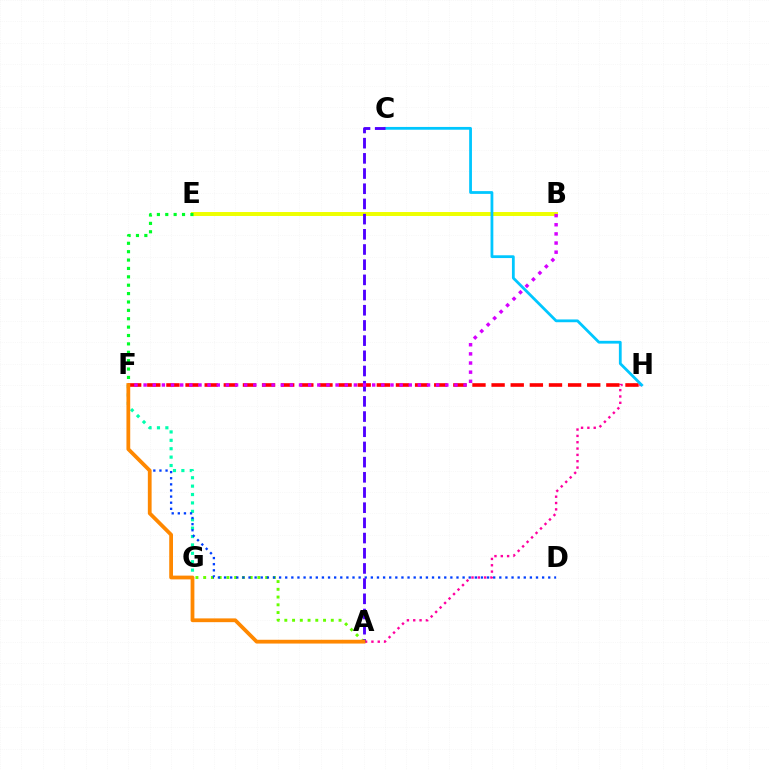{('F', 'G'): [{'color': '#00ffaf', 'line_style': 'dotted', 'thickness': 2.28}], ('A', 'H'): [{'color': '#ff00a0', 'line_style': 'dotted', 'thickness': 1.72}], ('B', 'E'): [{'color': '#eeff00', 'line_style': 'solid', 'thickness': 2.86}], ('F', 'H'): [{'color': '#ff0000', 'line_style': 'dashed', 'thickness': 2.6}], ('C', 'H'): [{'color': '#00c7ff', 'line_style': 'solid', 'thickness': 2.01}], ('A', 'G'): [{'color': '#66ff00', 'line_style': 'dotted', 'thickness': 2.1}], ('D', 'F'): [{'color': '#003fff', 'line_style': 'dotted', 'thickness': 1.66}], ('E', 'F'): [{'color': '#00ff27', 'line_style': 'dotted', 'thickness': 2.28}], ('A', 'C'): [{'color': '#4f00ff', 'line_style': 'dashed', 'thickness': 2.06}], ('B', 'F'): [{'color': '#d600ff', 'line_style': 'dotted', 'thickness': 2.48}], ('A', 'F'): [{'color': '#ff8800', 'line_style': 'solid', 'thickness': 2.72}]}